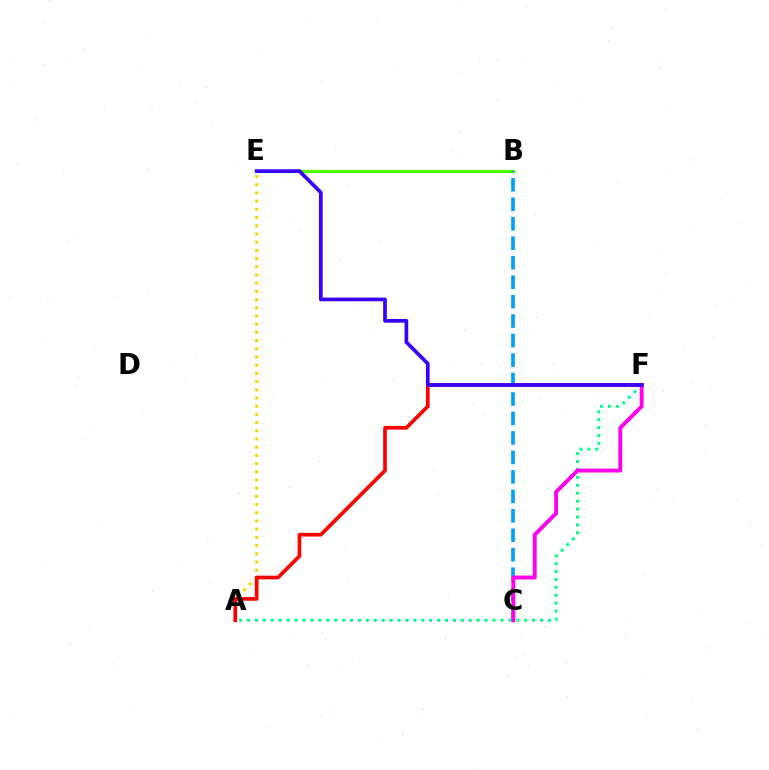{('A', 'E'): [{'color': '#ffd500', 'line_style': 'dotted', 'thickness': 2.23}], ('A', 'F'): [{'color': '#ff0000', 'line_style': 'solid', 'thickness': 2.65}, {'color': '#00ff86', 'line_style': 'dotted', 'thickness': 2.15}], ('B', 'E'): [{'color': '#4fff00', 'line_style': 'solid', 'thickness': 2.33}], ('B', 'C'): [{'color': '#009eff', 'line_style': 'dashed', 'thickness': 2.65}], ('C', 'F'): [{'color': '#ff00ed', 'line_style': 'solid', 'thickness': 2.8}], ('E', 'F'): [{'color': '#3700ff', 'line_style': 'solid', 'thickness': 2.67}]}